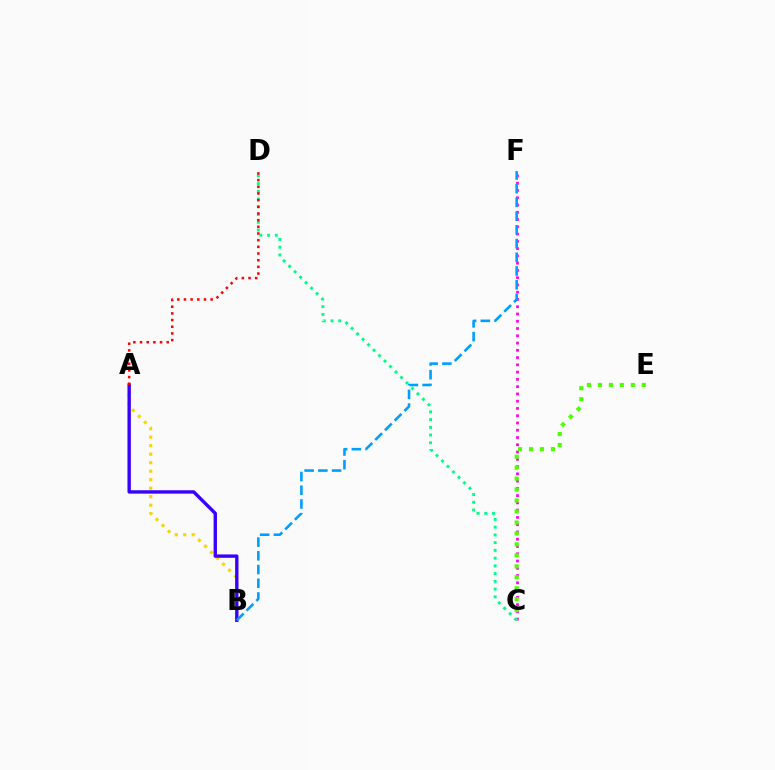{('A', 'B'): [{'color': '#ffd500', 'line_style': 'dotted', 'thickness': 2.31}, {'color': '#3700ff', 'line_style': 'solid', 'thickness': 2.42}], ('C', 'F'): [{'color': '#ff00ed', 'line_style': 'dotted', 'thickness': 1.97}], ('C', 'E'): [{'color': '#4fff00', 'line_style': 'dotted', 'thickness': 2.98}], ('C', 'D'): [{'color': '#00ff86', 'line_style': 'dotted', 'thickness': 2.1}], ('B', 'F'): [{'color': '#009eff', 'line_style': 'dashed', 'thickness': 1.86}], ('A', 'D'): [{'color': '#ff0000', 'line_style': 'dotted', 'thickness': 1.81}]}